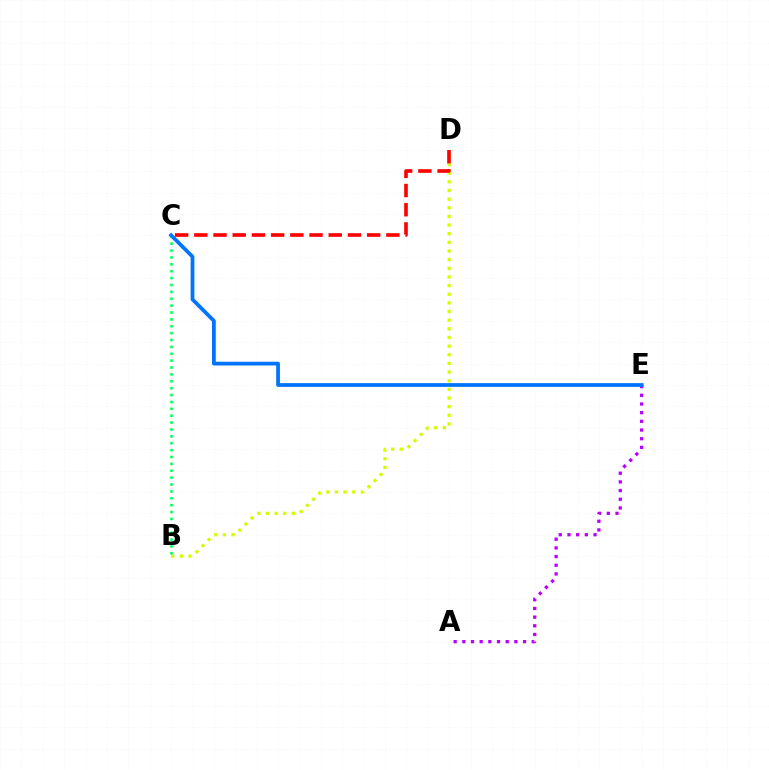{('B', 'D'): [{'color': '#d1ff00', 'line_style': 'dotted', 'thickness': 2.35}], ('A', 'E'): [{'color': '#b900ff', 'line_style': 'dotted', 'thickness': 2.36}], ('B', 'C'): [{'color': '#00ff5c', 'line_style': 'dotted', 'thickness': 1.87}], ('C', 'E'): [{'color': '#0074ff', 'line_style': 'solid', 'thickness': 2.7}], ('C', 'D'): [{'color': '#ff0000', 'line_style': 'dashed', 'thickness': 2.61}]}